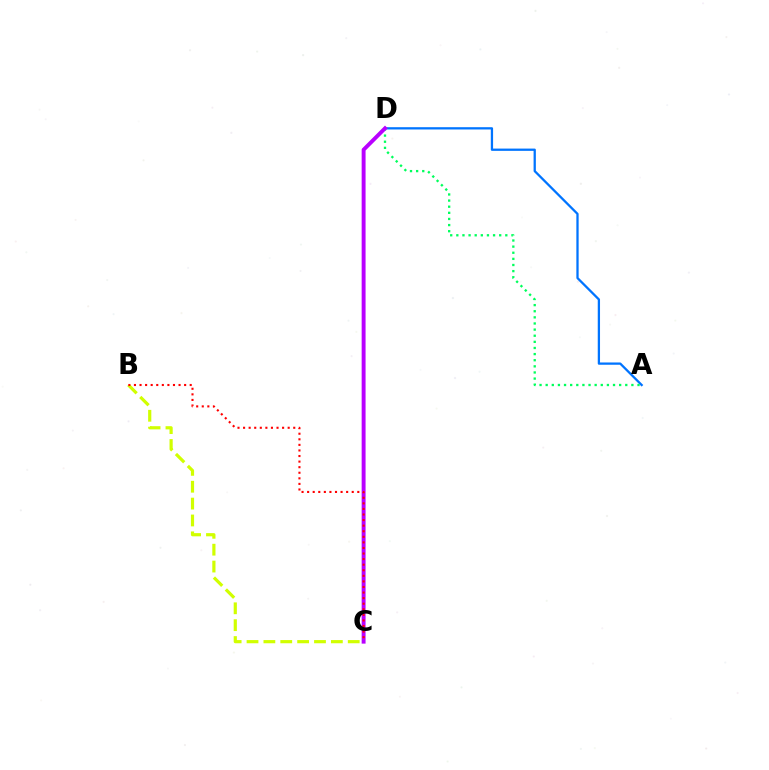{('A', 'D'): [{'color': '#0074ff', 'line_style': 'solid', 'thickness': 1.64}, {'color': '#00ff5c', 'line_style': 'dotted', 'thickness': 1.66}], ('C', 'D'): [{'color': '#b900ff', 'line_style': 'solid', 'thickness': 2.81}], ('B', 'C'): [{'color': '#d1ff00', 'line_style': 'dashed', 'thickness': 2.29}, {'color': '#ff0000', 'line_style': 'dotted', 'thickness': 1.51}]}